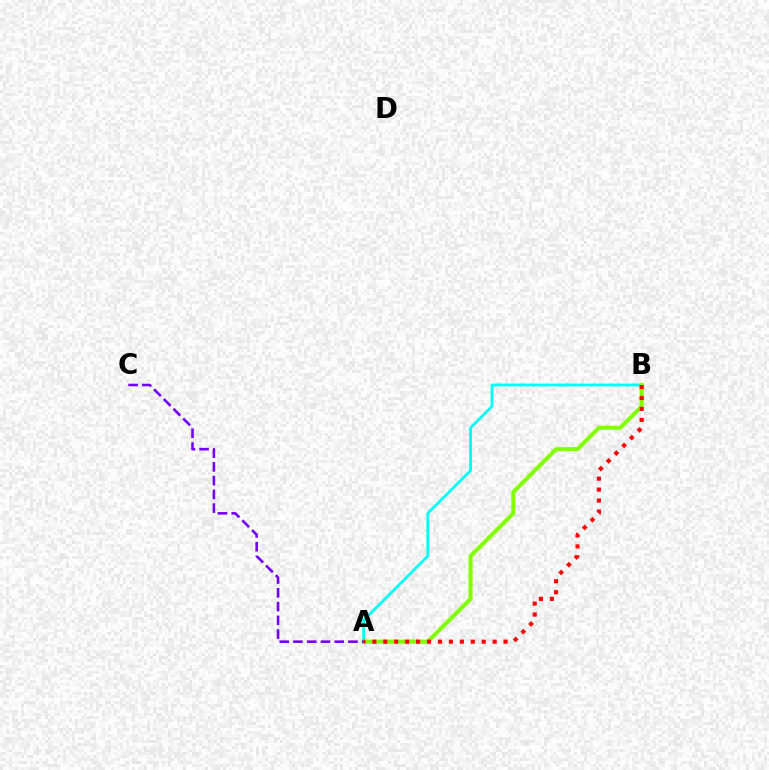{('A', 'B'): [{'color': '#00fff6', 'line_style': 'solid', 'thickness': 2.01}, {'color': '#84ff00', 'line_style': 'solid', 'thickness': 2.93}, {'color': '#ff0000', 'line_style': 'dotted', 'thickness': 2.97}], ('A', 'C'): [{'color': '#7200ff', 'line_style': 'dashed', 'thickness': 1.87}]}